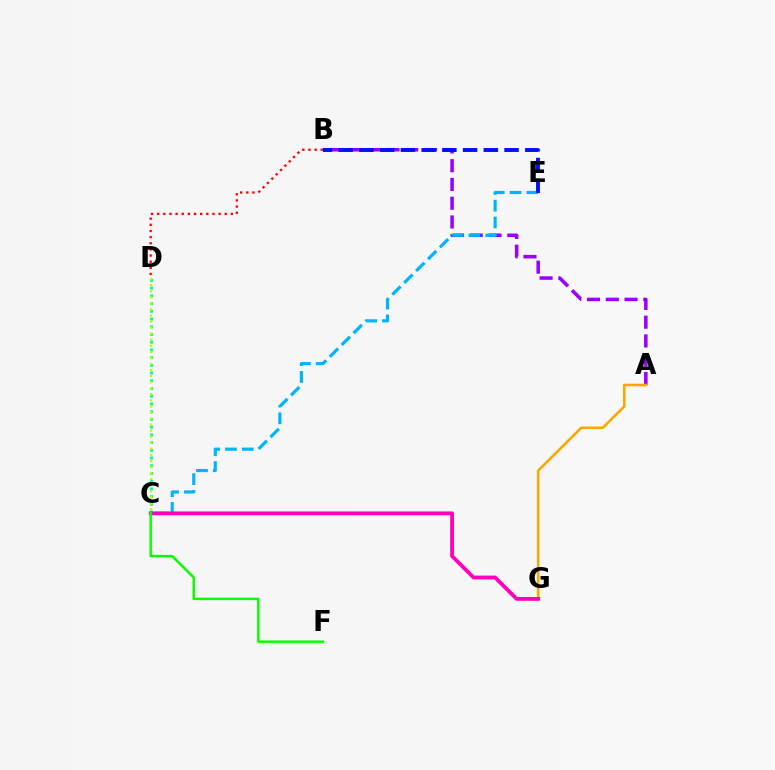{('C', 'D'): [{'color': '#00ff9d', 'line_style': 'dotted', 'thickness': 2.1}, {'color': '#b3ff00', 'line_style': 'dotted', 'thickness': 1.65}], ('A', 'B'): [{'color': '#9b00ff', 'line_style': 'dashed', 'thickness': 2.55}], ('B', 'D'): [{'color': '#ff0000', 'line_style': 'dotted', 'thickness': 1.67}], ('C', 'E'): [{'color': '#00b5ff', 'line_style': 'dashed', 'thickness': 2.28}], ('B', 'E'): [{'color': '#0010ff', 'line_style': 'dashed', 'thickness': 2.82}], ('A', 'G'): [{'color': '#ffa500', 'line_style': 'solid', 'thickness': 1.84}], ('C', 'G'): [{'color': '#ff00bd', 'line_style': 'solid', 'thickness': 2.74}], ('C', 'F'): [{'color': '#08ff00', 'line_style': 'solid', 'thickness': 1.79}]}